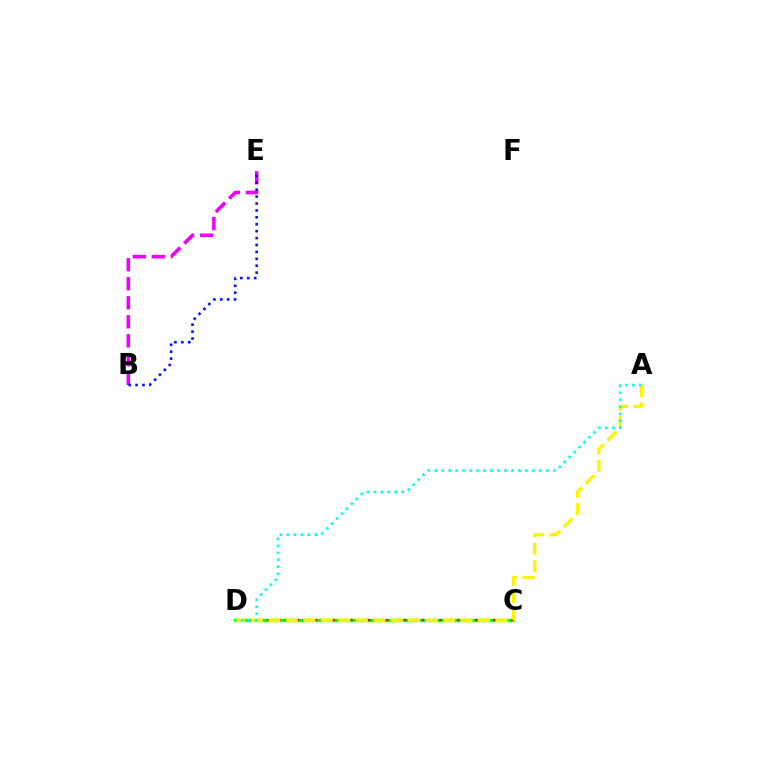{('B', 'E'): [{'color': '#ee00ff', 'line_style': 'dashed', 'thickness': 2.58}, {'color': '#0010ff', 'line_style': 'dotted', 'thickness': 1.88}], ('C', 'D'): [{'color': '#08ff00', 'line_style': 'solid', 'thickness': 2.41}, {'color': '#ff0000', 'line_style': 'dotted', 'thickness': 1.61}], ('A', 'D'): [{'color': '#fcf500', 'line_style': 'dashed', 'thickness': 2.37}, {'color': '#00fff6', 'line_style': 'dotted', 'thickness': 1.9}]}